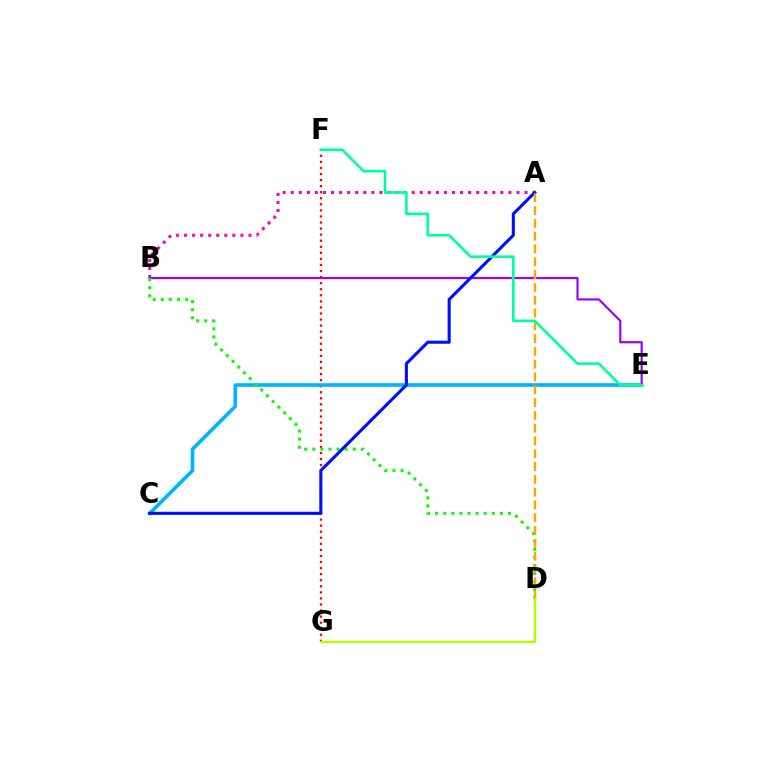{('A', 'B'): [{'color': '#ff00bd', 'line_style': 'dotted', 'thickness': 2.19}], ('F', 'G'): [{'color': '#ff0000', 'line_style': 'dotted', 'thickness': 1.65}], ('C', 'E'): [{'color': '#00b5ff', 'line_style': 'solid', 'thickness': 2.62}], ('B', 'E'): [{'color': '#9b00ff', 'line_style': 'solid', 'thickness': 1.56}], ('B', 'D'): [{'color': '#08ff00', 'line_style': 'dotted', 'thickness': 2.2}], ('A', 'C'): [{'color': '#0010ff', 'line_style': 'solid', 'thickness': 2.22}], ('A', 'D'): [{'color': '#ffa500', 'line_style': 'dashed', 'thickness': 1.74}], ('E', 'F'): [{'color': '#00ff9d', 'line_style': 'solid', 'thickness': 1.88}], ('D', 'G'): [{'color': '#b3ff00', 'line_style': 'solid', 'thickness': 1.76}]}